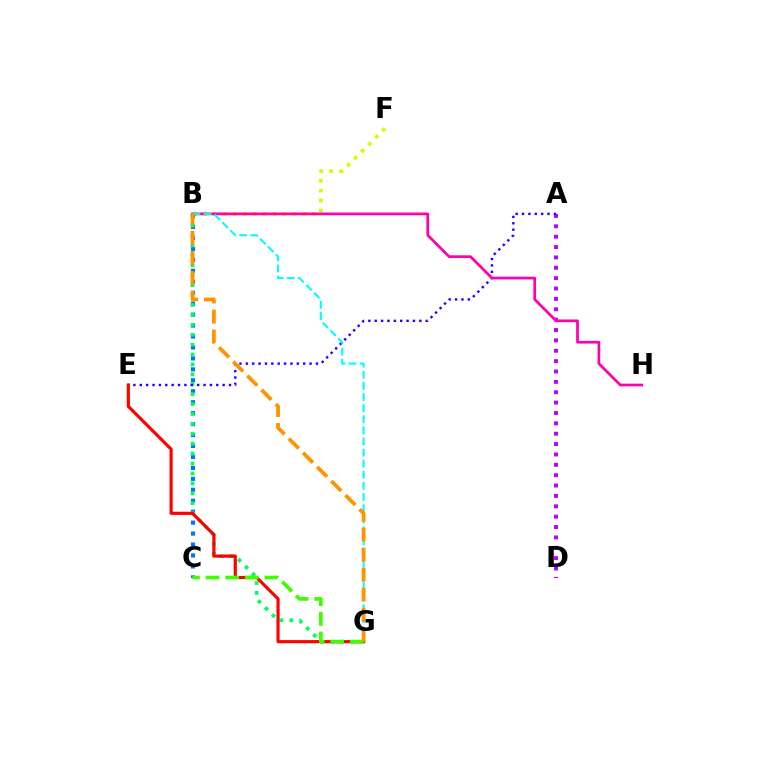{('A', 'D'): [{'color': '#b900ff', 'line_style': 'dotted', 'thickness': 2.82}], ('B', 'F'): [{'color': '#d1ff00', 'line_style': 'dotted', 'thickness': 2.7}], ('B', 'C'): [{'color': '#0074ff', 'line_style': 'dotted', 'thickness': 2.97}], ('B', 'G'): [{'color': '#00ff5c', 'line_style': 'dotted', 'thickness': 2.69}, {'color': '#00fff6', 'line_style': 'dashed', 'thickness': 1.51}, {'color': '#ff9400', 'line_style': 'dashed', 'thickness': 2.72}], ('A', 'E'): [{'color': '#2500ff', 'line_style': 'dotted', 'thickness': 1.73}], ('E', 'G'): [{'color': '#ff0000', 'line_style': 'solid', 'thickness': 2.27}], ('B', 'H'): [{'color': '#ff00ac', 'line_style': 'solid', 'thickness': 1.97}], ('C', 'G'): [{'color': '#3dff00', 'line_style': 'dashed', 'thickness': 2.66}]}